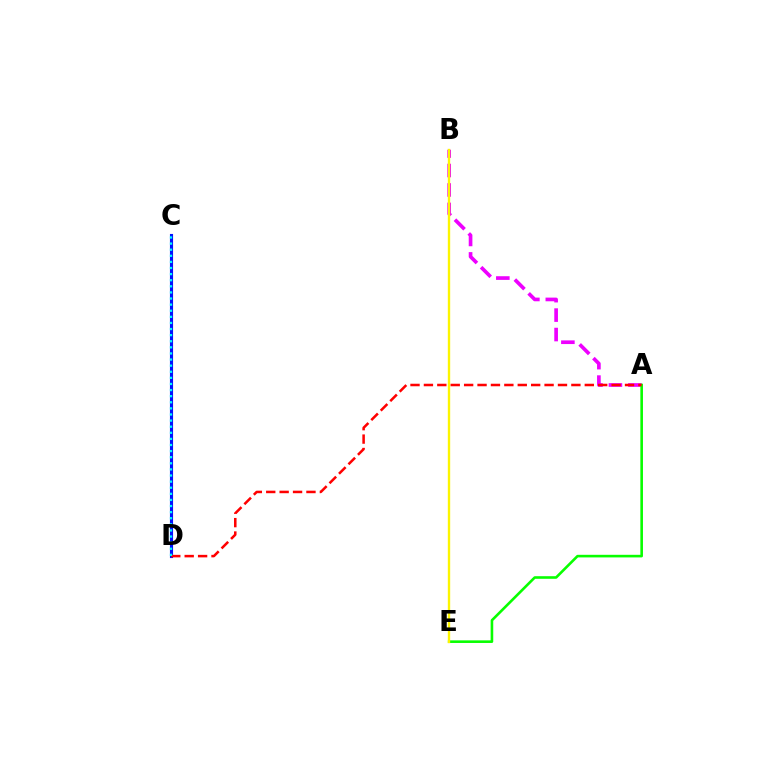{('C', 'D'): [{'color': '#0010ff', 'line_style': 'solid', 'thickness': 2.24}, {'color': '#00fff6', 'line_style': 'dotted', 'thickness': 1.66}], ('A', 'B'): [{'color': '#ee00ff', 'line_style': 'dashed', 'thickness': 2.64}], ('A', 'E'): [{'color': '#08ff00', 'line_style': 'solid', 'thickness': 1.88}], ('B', 'E'): [{'color': '#fcf500', 'line_style': 'solid', 'thickness': 1.7}], ('A', 'D'): [{'color': '#ff0000', 'line_style': 'dashed', 'thickness': 1.82}]}